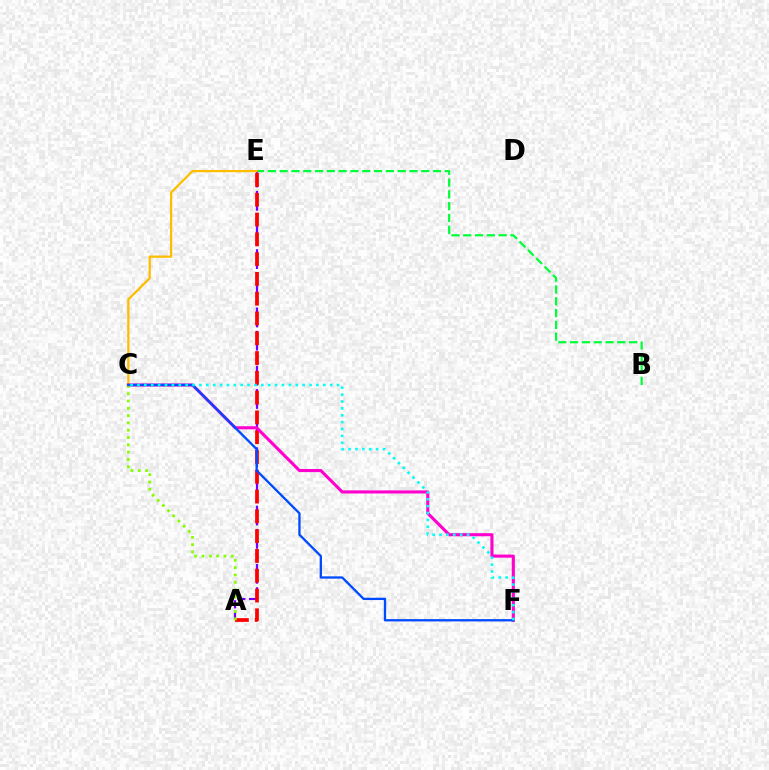{('B', 'E'): [{'color': '#00ff39', 'line_style': 'dashed', 'thickness': 1.6}], ('A', 'E'): [{'color': '#7200ff', 'line_style': 'dashed', 'thickness': 1.58}, {'color': '#ff0000', 'line_style': 'dashed', 'thickness': 2.69}], ('C', 'E'): [{'color': '#ffbd00', 'line_style': 'solid', 'thickness': 1.63}], ('C', 'F'): [{'color': '#ff00cf', 'line_style': 'solid', 'thickness': 2.23}, {'color': '#004bff', 'line_style': 'solid', 'thickness': 1.66}, {'color': '#00fff6', 'line_style': 'dotted', 'thickness': 1.87}], ('A', 'C'): [{'color': '#84ff00', 'line_style': 'dotted', 'thickness': 1.99}]}